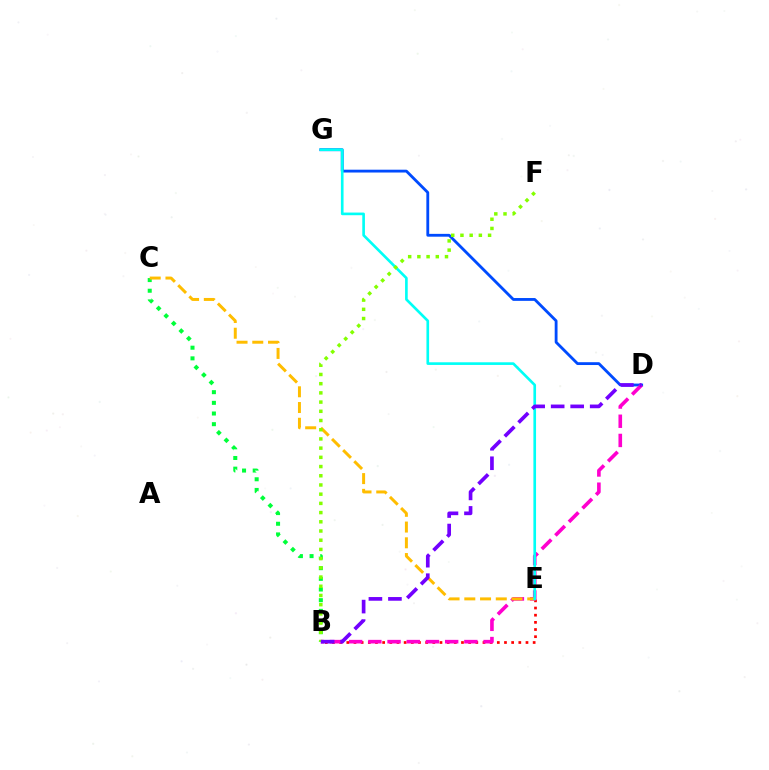{('B', 'E'): [{'color': '#ff0000', 'line_style': 'dotted', 'thickness': 1.95}], ('D', 'G'): [{'color': '#004bff', 'line_style': 'solid', 'thickness': 2.04}], ('B', 'D'): [{'color': '#ff00cf', 'line_style': 'dashed', 'thickness': 2.61}, {'color': '#7200ff', 'line_style': 'dashed', 'thickness': 2.65}], ('B', 'C'): [{'color': '#00ff39', 'line_style': 'dotted', 'thickness': 2.9}], ('C', 'E'): [{'color': '#ffbd00', 'line_style': 'dashed', 'thickness': 2.14}], ('E', 'G'): [{'color': '#00fff6', 'line_style': 'solid', 'thickness': 1.91}], ('B', 'F'): [{'color': '#84ff00', 'line_style': 'dotted', 'thickness': 2.5}]}